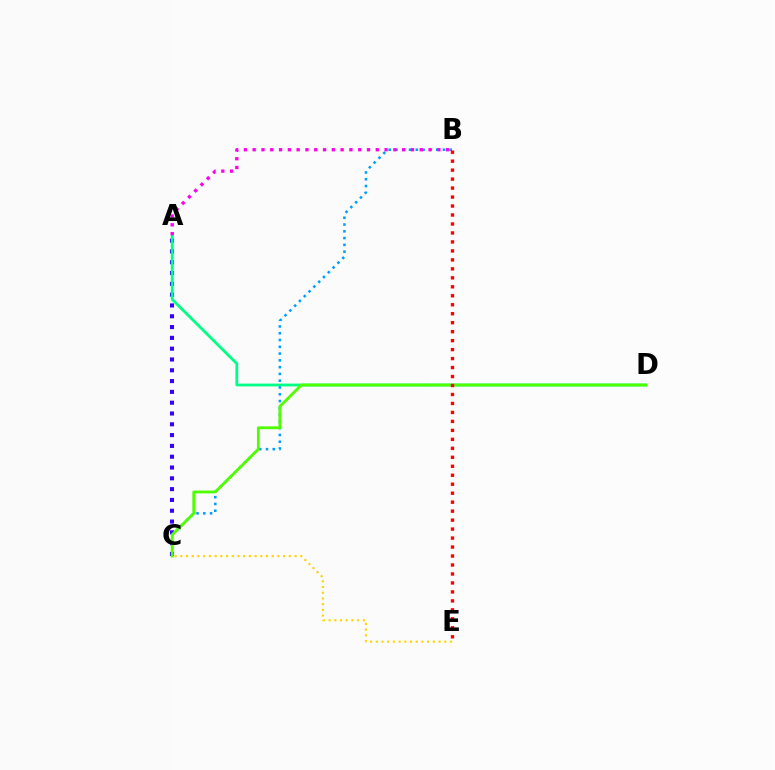{('A', 'C'): [{'color': '#3700ff', 'line_style': 'dotted', 'thickness': 2.94}], ('A', 'D'): [{'color': '#00ff86', 'line_style': 'solid', 'thickness': 2.01}], ('B', 'C'): [{'color': '#009eff', 'line_style': 'dotted', 'thickness': 1.84}], ('C', 'D'): [{'color': '#4fff00', 'line_style': 'solid', 'thickness': 2.03}], ('C', 'E'): [{'color': '#ffd500', 'line_style': 'dotted', 'thickness': 1.55}], ('A', 'B'): [{'color': '#ff00ed', 'line_style': 'dotted', 'thickness': 2.39}], ('B', 'E'): [{'color': '#ff0000', 'line_style': 'dotted', 'thickness': 2.44}]}